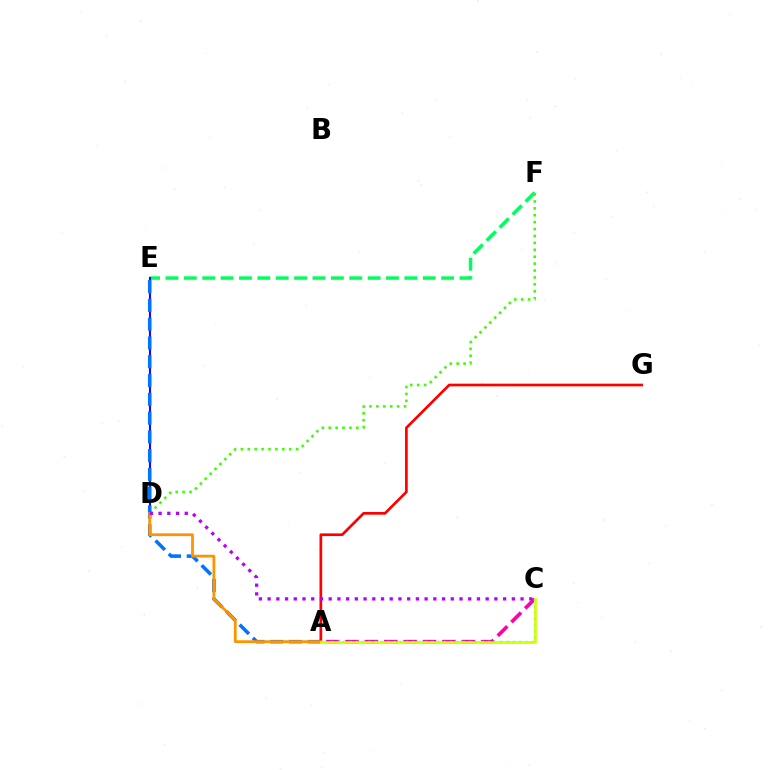{('E', 'F'): [{'color': '#00ff5c', 'line_style': 'dashed', 'thickness': 2.5}], ('D', 'F'): [{'color': '#3dff00', 'line_style': 'dotted', 'thickness': 1.88}], ('A', 'C'): [{'color': '#ff00ac', 'line_style': 'dashed', 'thickness': 2.63}, {'color': '#00fff6', 'line_style': 'dotted', 'thickness': 1.71}, {'color': '#d1ff00', 'line_style': 'solid', 'thickness': 1.93}], ('D', 'E'): [{'color': '#2500ff', 'line_style': 'solid', 'thickness': 1.51}], ('A', 'E'): [{'color': '#0074ff', 'line_style': 'dashed', 'thickness': 2.55}], ('A', 'G'): [{'color': '#ff0000', 'line_style': 'solid', 'thickness': 1.94}], ('A', 'D'): [{'color': '#ff9400', 'line_style': 'solid', 'thickness': 2.0}], ('C', 'D'): [{'color': '#b900ff', 'line_style': 'dotted', 'thickness': 2.37}]}